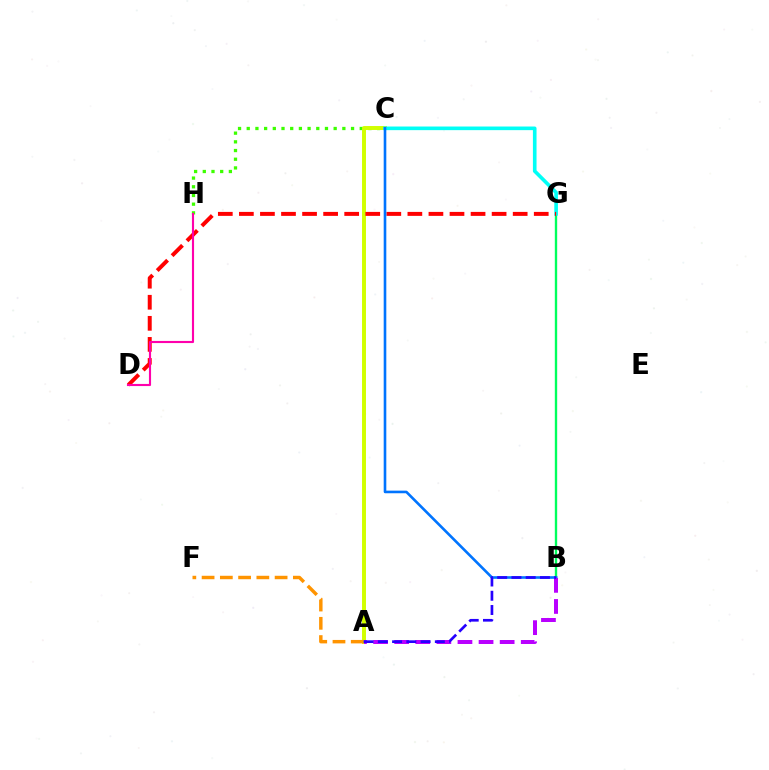{('C', 'H'): [{'color': '#3dff00', 'line_style': 'dotted', 'thickness': 2.36}], ('B', 'G'): [{'color': '#00ff5c', 'line_style': 'solid', 'thickness': 1.7}], ('A', 'C'): [{'color': '#d1ff00', 'line_style': 'solid', 'thickness': 2.85}], ('C', 'G'): [{'color': '#00fff6', 'line_style': 'solid', 'thickness': 2.61}], ('A', 'F'): [{'color': '#ff9400', 'line_style': 'dashed', 'thickness': 2.48}], ('D', 'G'): [{'color': '#ff0000', 'line_style': 'dashed', 'thickness': 2.86}], ('B', 'C'): [{'color': '#0074ff', 'line_style': 'solid', 'thickness': 1.88}], ('A', 'B'): [{'color': '#b900ff', 'line_style': 'dashed', 'thickness': 2.87}, {'color': '#2500ff', 'line_style': 'dashed', 'thickness': 1.94}], ('D', 'H'): [{'color': '#ff00ac', 'line_style': 'solid', 'thickness': 1.53}]}